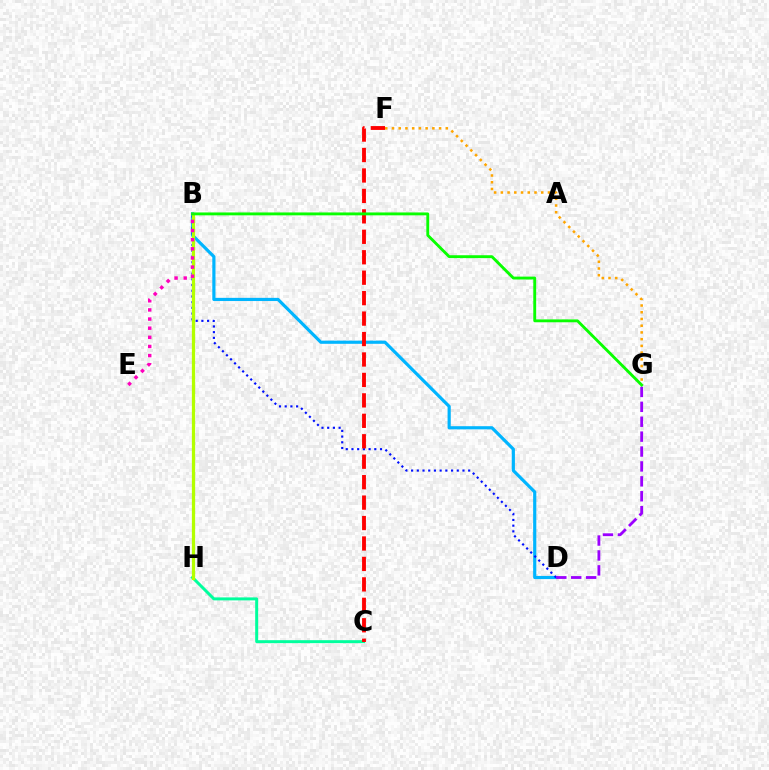{('B', 'D'): [{'color': '#00b5ff', 'line_style': 'solid', 'thickness': 2.29}, {'color': '#0010ff', 'line_style': 'dotted', 'thickness': 1.55}], ('C', 'H'): [{'color': '#00ff9d', 'line_style': 'solid', 'thickness': 2.14}], ('D', 'G'): [{'color': '#9b00ff', 'line_style': 'dashed', 'thickness': 2.03}], ('B', 'H'): [{'color': '#b3ff00', 'line_style': 'solid', 'thickness': 2.34}], ('C', 'F'): [{'color': '#ff0000', 'line_style': 'dashed', 'thickness': 2.78}], ('B', 'G'): [{'color': '#08ff00', 'line_style': 'solid', 'thickness': 2.07}], ('B', 'E'): [{'color': '#ff00bd', 'line_style': 'dotted', 'thickness': 2.48}], ('F', 'G'): [{'color': '#ffa500', 'line_style': 'dotted', 'thickness': 1.83}]}